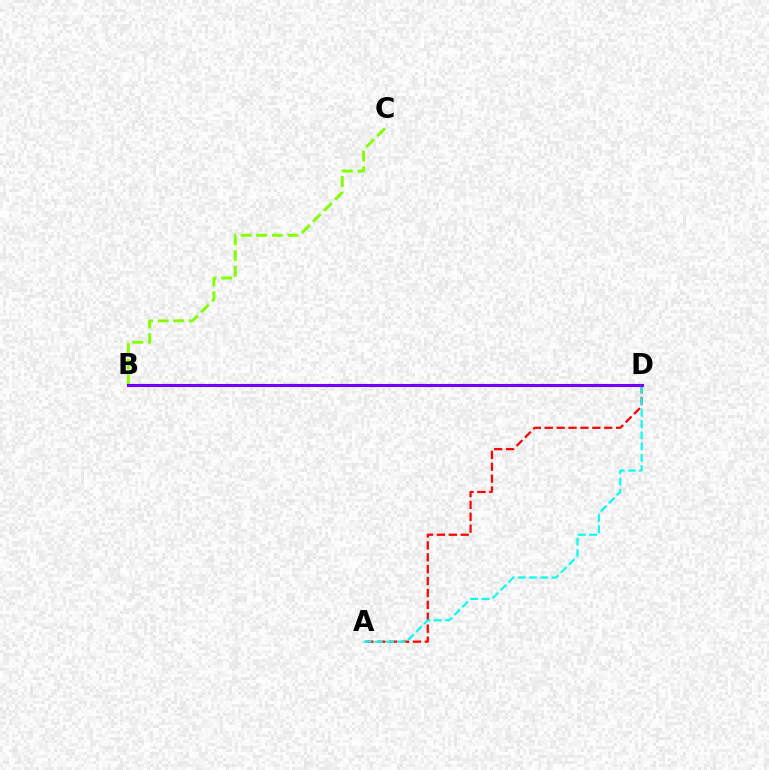{('B', 'C'): [{'color': '#84ff00', 'line_style': 'dashed', 'thickness': 2.12}], ('A', 'D'): [{'color': '#ff0000', 'line_style': 'dashed', 'thickness': 1.62}, {'color': '#00fff6', 'line_style': 'dashed', 'thickness': 1.53}], ('B', 'D'): [{'color': '#7200ff', 'line_style': 'solid', 'thickness': 2.22}]}